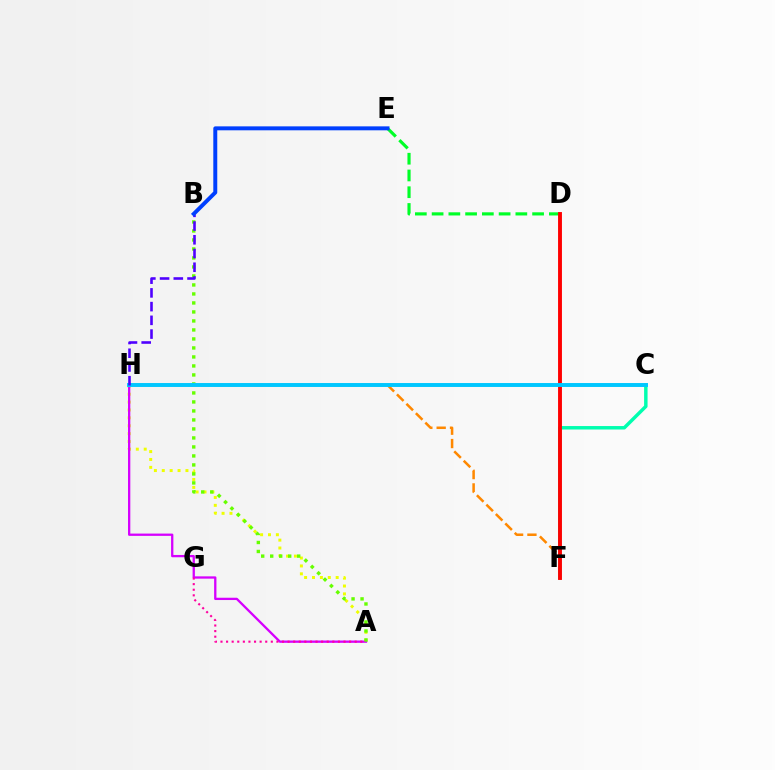{('F', 'H'): [{'color': '#ff8800', 'line_style': 'dashed', 'thickness': 1.81}], ('D', 'E'): [{'color': '#00ff27', 'line_style': 'dashed', 'thickness': 2.28}], ('C', 'F'): [{'color': '#00ffaf', 'line_style': 'solid', 'thickness': 2.49}], ('D', 'F'): [{'color': '#ff0000', 'line_style': 'solid', 'thickness': 2.8}], ('A', 'H'): [{'color': '#eeff00', 'line_style': 'dotted', 'thickness': 2.14}, {'color': '#d600ff', 'line_style': 'solid', 'thickness': 1.65}], ('A', 'G'): [{'color': '#ff00a0', 'line_style': 'dotted', 'thickness': 1.52}], ('A', 'B'): [{'color': '#66ff00', 'line_style': 'dotted', 'thickness': 2.45}], ('C', 'H'): [{'color': '#00c7ff', 'line_style': 'solid', 'thickness': 2.82}], ('B', 'H'): [{'color': '#4f00ff', 'line_style': 'dashed', 'thickness': 1.86}], ('B', 'E'): [{'color': '#003fff', 'line_style': 'solid', 'thickness': 2.84}]}